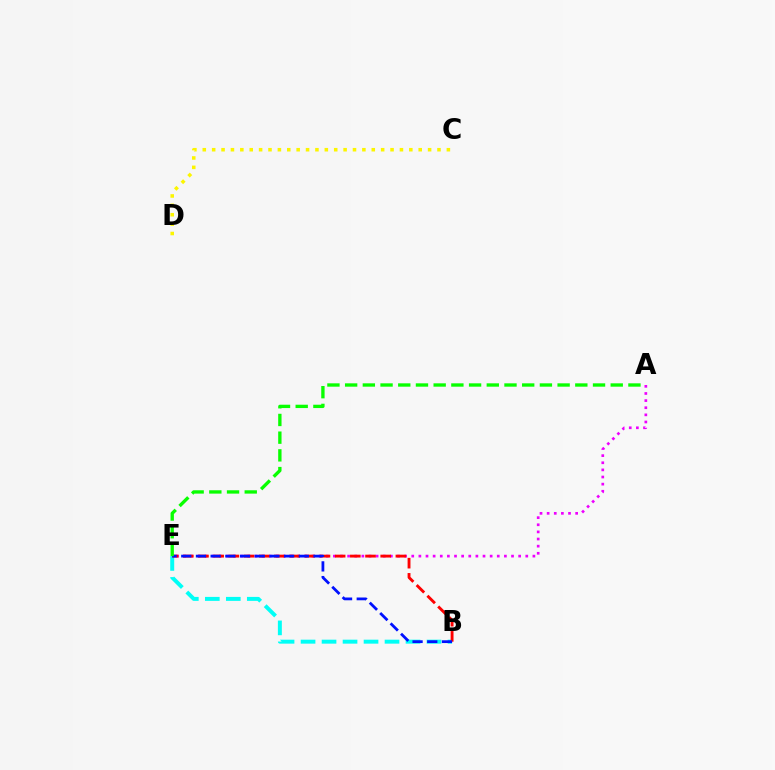{('C', 'D'): [{'color': '#fcf500', 'line_style': 'dotted', 'thickness': 2.55}], ('B', 'E'): [{'color': '#00fff6', 'line_style': 'dashed', 'thickness': 2.85}, {'color': '#ff0000', 'line_style': 'dashed', 'thickness': 2.06}, {'color': '#0010ff', 'line_style': 'dashed', 'thickness': 2.0}], ('A', 'E'): [{'color': '#ee00ff', 'line_style': 'dotted', 'thickness': 1.94}, {'color': '#08ff00', 'line_style': 'dashed', 'thickness': 2.41}]}